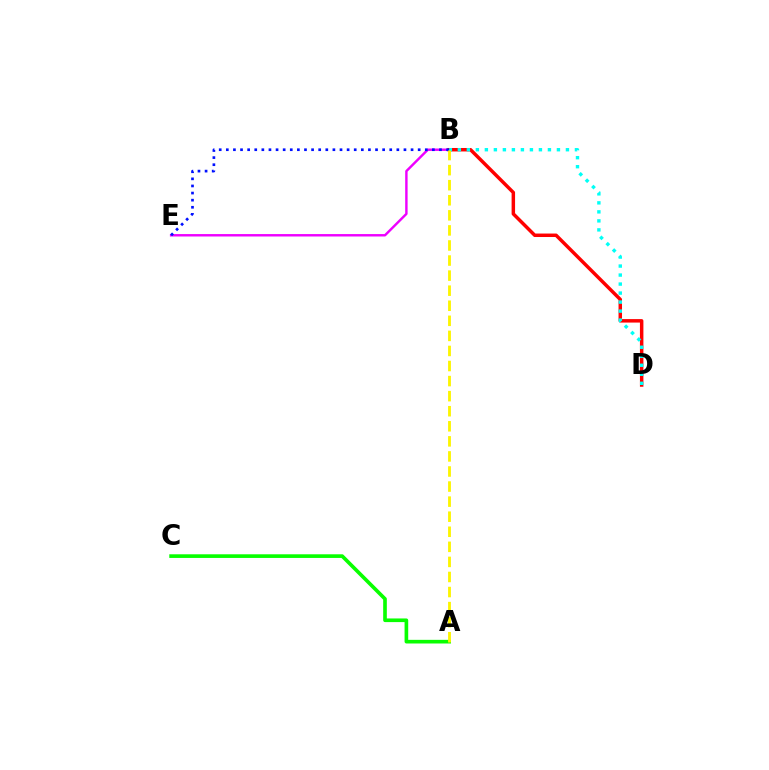{('A', 'C'): [{'color': '#08ff00', 'line_style': 'solid', 'thickness': 2.63}], ('B', 'E'): [{'color': '#ee00ff', 'line_style': 'solid', 'thickness': 1.74}, {'color': '#0010ff', 'line_style': 'dotted', 'thickness': 1.93}], ('B', 'D'): [{'color': '#ff0000', 'line_style': 'solid', 'thickness': 2.5}, {'color': '#00fff6', 'line_style': 'dotted', 'thickness': 2.45}], ('A', 'B'): [{'color': '#fcf500', 'line_style': 'dashed', 'thickness': 2.05}]}